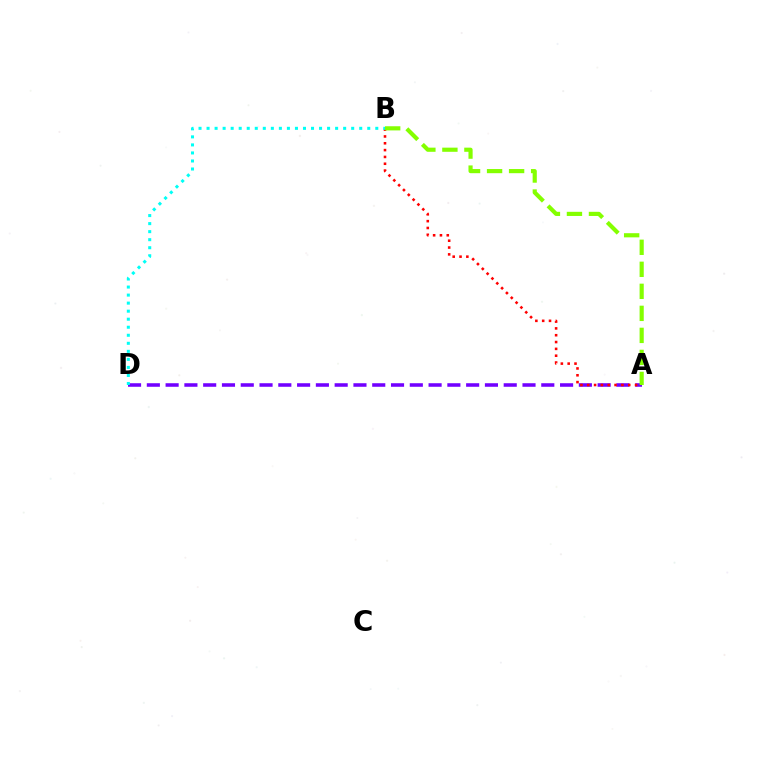{('A', 'D'): [{'color': '#7200ff', 'line_style': 'dashed', 'thickness': 2.55}], ('A', 'B'): [{'color': '#ff0000', 'line_style': 'dotted', 'thickness': 1.86}, {'color': '#84ff00', 'line_style': 'dashed', 'thickness': 2.99}], ('B', 'D'): [{'color': '#00fff6', 'line_style': 'dotted', 'thickness': 2.18}]}